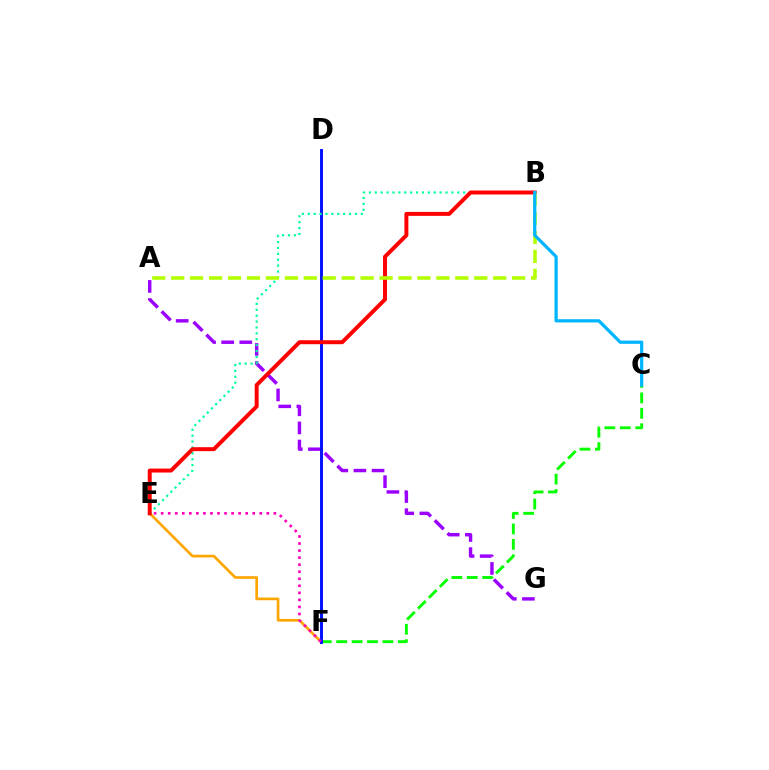{('A', 'G'): [{'color': '#9b00ff', 'line_style': 'dashed', 'thickness': 2.46}], ('E', 'F'): [{'color': '#ffa500', 'line_style': 'solid', 'thickness': 1.93}, {'color': '#ff00bd', 'line_style': 'dotted', 'thickness': 1.91}], ('C', 'F'): [{'color': '#08ff00', 'line_style': 'dashed', 'thickness': 2.1}], ('D', 'F'): [{'color': '#0010ff', 'line_style': 'solid', 'thickness': 2.1}], ('B', 'E'): [{'color': '#00ff9d', 'line_style': 'dotted', 'thickness': 1.6}, {'color': '#ff0000', 'line_style': 'solid', 'thickness': 2.85}], ('A', 'B'): [{'color': '#b3ff00', 'line_style': 'dashed', 'thickness': 2.57}], ('B', 'C'): [{'color': '#00b5ff', 'line_style': 'solid', 'thickness': 2.32}]}